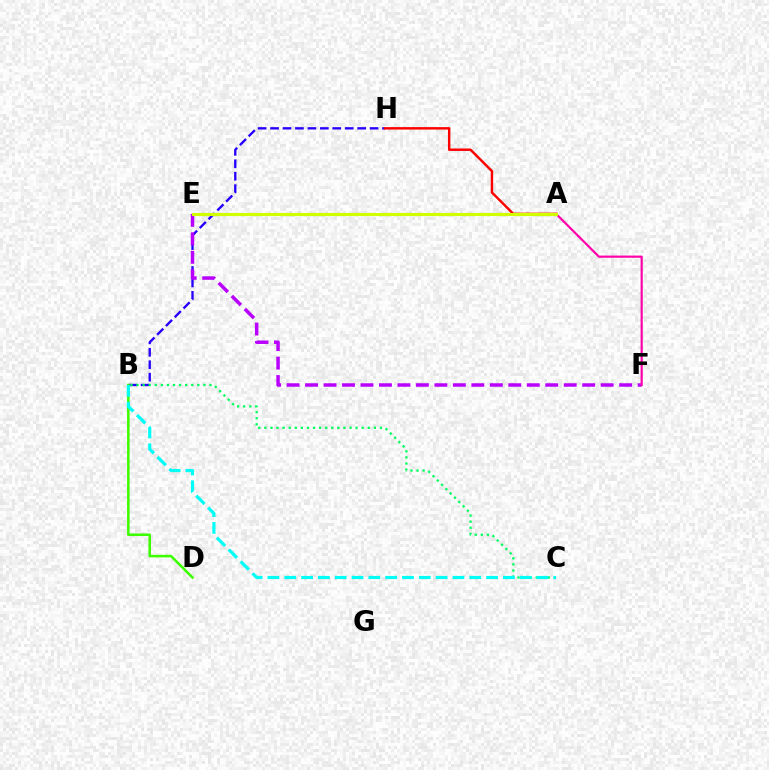{('B', 'H'): [{'color': '#2500ff', 'line_style': 'dashed', 'thickness': 1.69}], ('A', 'H'): [{'color': '#ff0000', 'line_style': 'solid', 'thickness': 1.75}], ('E', 'F'): [{'color': '#b900ff', 'line_style': 'dashed', 'thickness': 2.51}], ('A', 'E'): [{'color': '#ff9400', 'line_style': 'dashed', 'thickness': 2.24}, {'color': '#0074ff', 'line_style': 'solid', 'thickness': 1.95}, {'color': '#d1ff00', 'line_style': 'solid', 'thickness': 2.23}], ('B', 'D'): [{'color': '#3dff00', 'line_style': 'solid', 'thickness': 1.83}], ('B', 'C'): [{'color': '#00ff5c', 'line_style': 'dotted', 'thickness': 1.65}, {'color': '#00fff6', 'line_style': 'dashed', 'thickness': 2.28}], ('A', 'F'): [{'color': '#ff00ac', 'line_style': 'solid', 'thickness': 1.57}]}